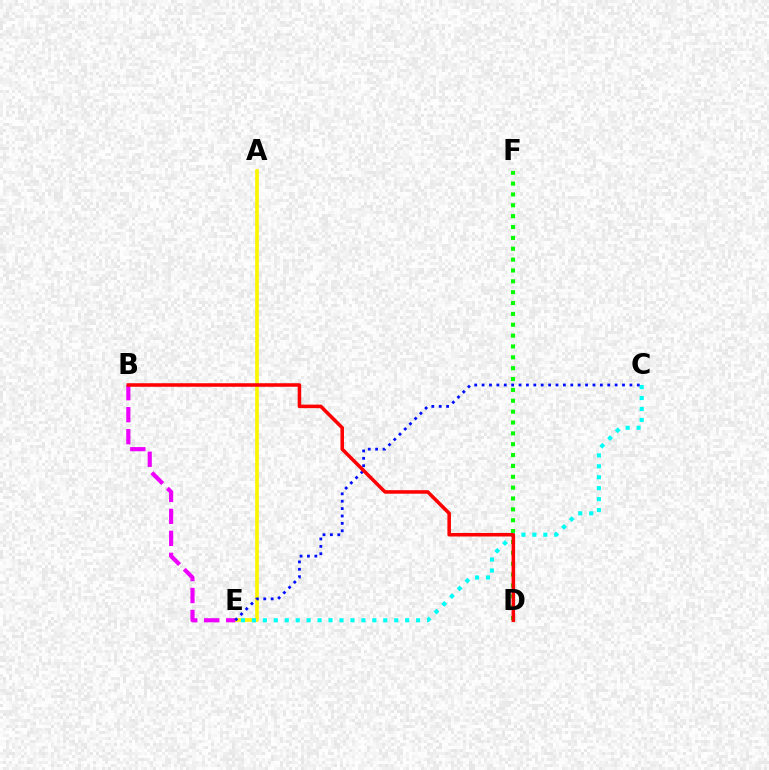{('A', 'E'): [{'color': '#fcf500', 'line_style': 'solid', 'thickness': 2.64}], ('D', 'F'): [{'color': '#08ff00', 'line_style': 'dotted', 'thickness': 2.95}], ('C', 'E'): [{'color': '#00fff6', 'line_style': 'dotted', 'thickness': 2.97}, {'color': '#0010ff', 'line_style': 'dotted', 'thickness': 2.01}], ('B', 'E'): [{'color': '#ee00ff', 'line_style': 'dashed', 'thickness': 2.99}], ('B', 'D'): [{'color': '#ff0000', 'line_style': 'solid', 'thickness': 2.55}]}